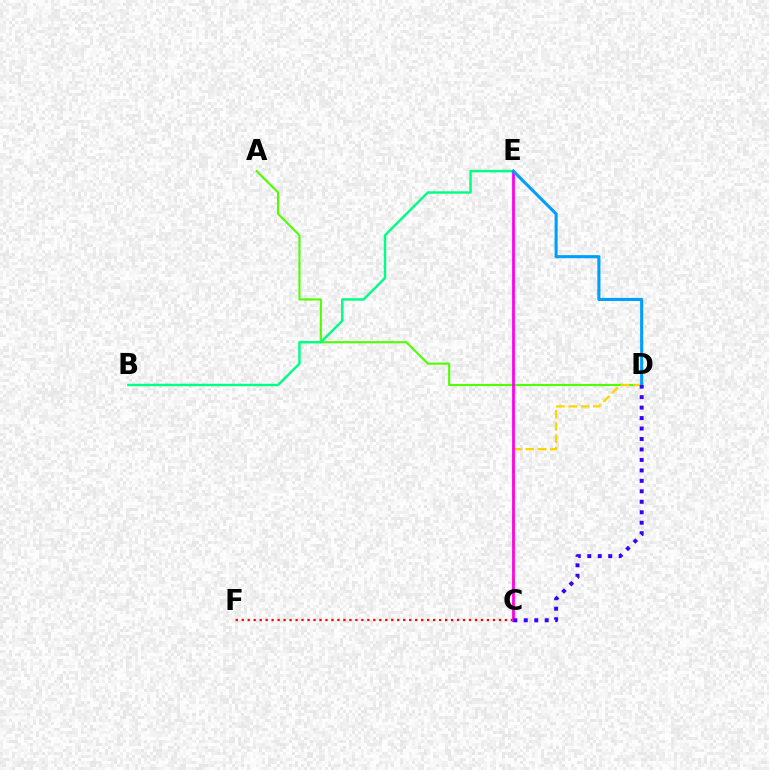{('A', 'D'): [{'color': '#4fff00', 'line_style': 'solid', 'thickness': 1.52}], ('C', 'F'): [{'color': '#ff0000', 'line_style': 'dotted', 'thickness': 1.62}], ('B', 'E'): [{'color': '#00ff86', 'line_style': 'solid', 'thickness': 1.76}], ('C', 'D'): [{'color': '#ffd500', 'line_style': 'dashed', 'thickness': 1.66}, {'color': '#3700ff', 'line_style': 'dotted', 'thickness': 2.84}], ('C', 'E'): [{'color': '#ff00ed', 'line_style': 'solid', 'thickness': 1.98}], ('D', 'E'): [{'color': '#009eff', 'line_style': 'solid', 'thickness': 2.21}]}